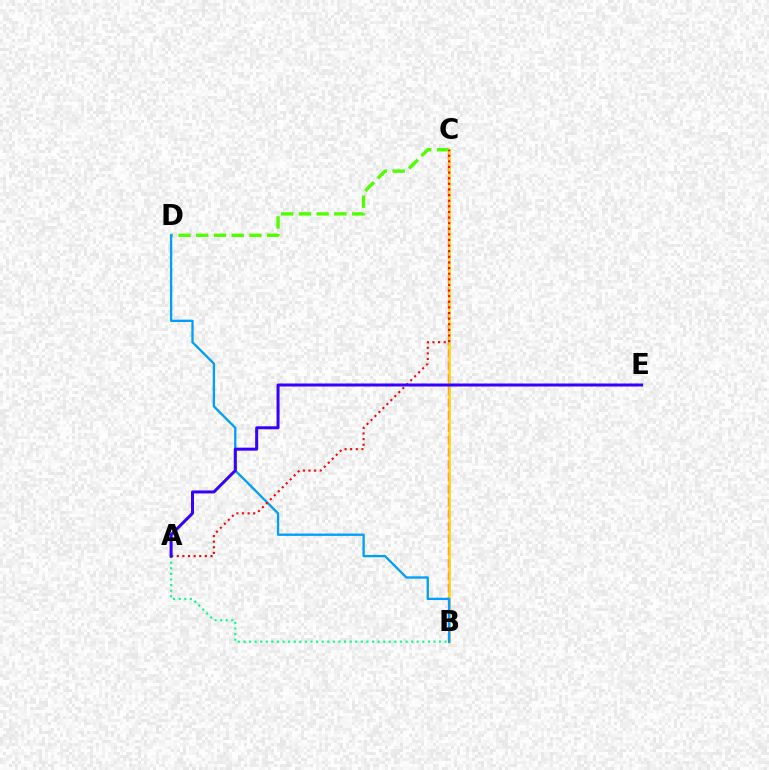{('A', 'B'): [{'color': '#00ff86', 'line_style': 'dotted', 'thickness': 1.52}], ('C', 'D'): [{'color': '#4fff00', 'line_style': 'dashed', 'thickness': 2.41}], ('B', 'C'): [{'color': '#ff00ed', 'line_style': 'dashed', 'thickness': 1.68}, {'color': '#ffd500', 'line_style': 'solid', 'thickness': 1.81}], ('B', 'D'): [{'color': '#009eff', 'line_style': 'solid', 'thickness': 1.67}], ('A', 'C'): [{'color': '#ff0000', 'line_style': 'dotted', 'thickness': 1.53}], ('A', 'E'): [{'color': '#3700ff', 'line_style': 'solid', 'thickness': 2.16}]}